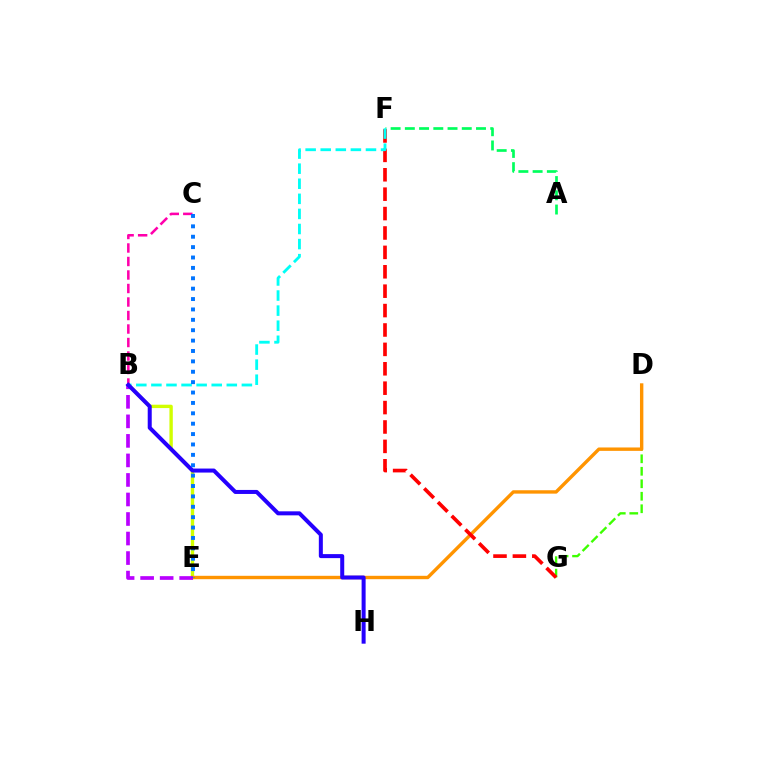{('B', 'E'): [{'color': '#d1ff00', 'line_style': 'solid', 'thickness': 2.43}, {'color': '#b900ff', 'line_style': 'dashed', 'thickness': 2.65}], ('D', 'G'): [{'color': '#3dff00', 'line_style': 'dashed', 'thickness': 1.7}], ('D', 'E'): [{'color': '#ff9400', 'line_style': 'solid', 'thickness': 2.44}], ('A', 'F'): [{'color': '#00ff5c', 'line_style': 'dashed', 'thickness': 1.93}], ('F', 'G'): [{'color': '#ff0000', 'line_style': 'dashed', 'thickness': 2.64}], ('B', 'F'): [{'color': '#00fff6', 'line_style': 'dashed', 'thickness': 2.05}], ('B', 'C'): [{'color': '#ff00ac', 'line_style': 'dashed', 'thickness': 1.83}], ('B', 'H'): [{'color': '#2500ff', 'line_style': 'solid', 'thickness': 2.89}], ('C', 'E'): [{'color': '#0074ff', 'line_style': 'dotted', 'thickness': 2.82}]}